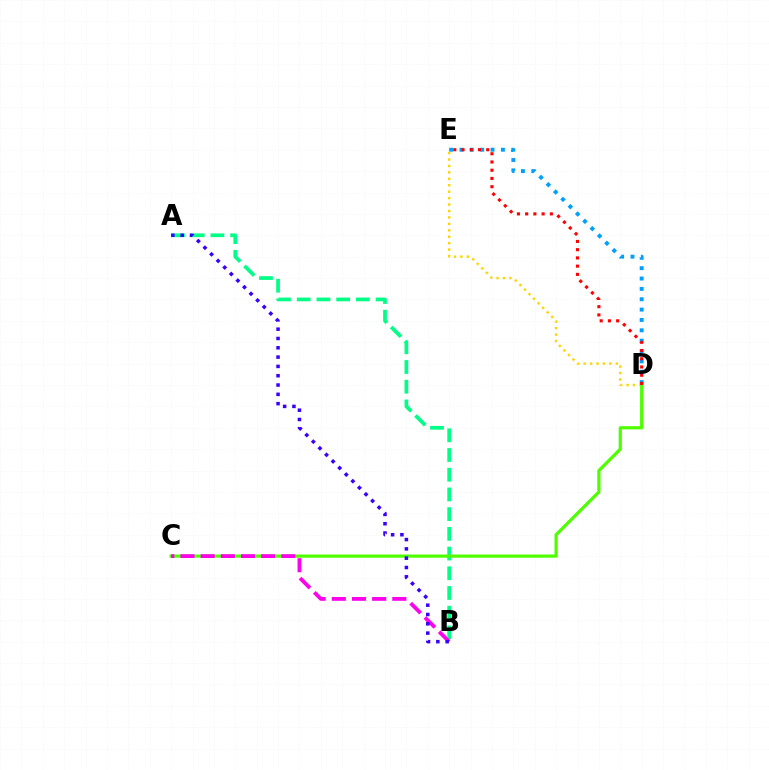{('A', 'B'): [{'color': '#00ff86', 'line_style': 'dashed', 'thickness': 2.68}, {'color': '#3700ff', 'line_style': 'dotted', 'thickness': 2.53}], ('D', 'E'): [{'color': '#009eff', 'line_style': 'dotted', 'thickness': 2.81}, {'color': '#ffd500', 'line_style': 'dotted', 'thickness': 1.75}, {'color': '#ff0000', 'line_style': 'dotted', 'thickness': 2.24}], ('C', 'D'): [{'color': '#4fff00', 'line_style': 'solid', 'thickness': 2.3}], ('B', 'C'): [{'color': '#ff00ed', 'line_style': 'dashed', 'thickness': 2.74}]}